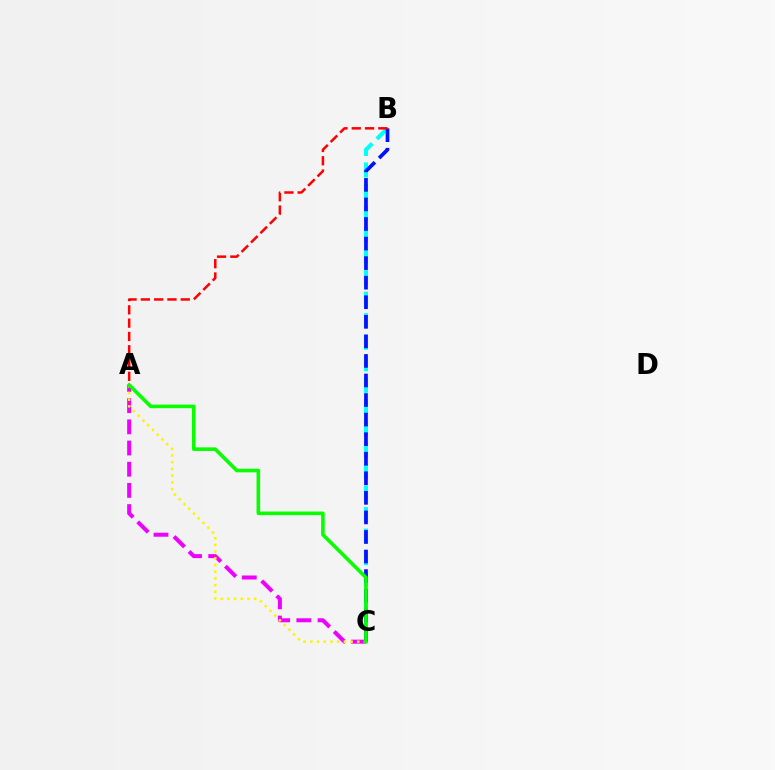{('B', 'C'): [{'color': '#00fff6', 'line_style': 'dashed', 'thickness': 2.93}, {'color': '#0010ff', 'line_style': 'dashed', 'thickness': 2.66}], ('A', 'C'): [{'color': '#ee00ff', 'line_style': 'dashed', 'thickness': 2.88}, {'color': '#fcf500', 'line_style': 'dotted', 'thickness': 1.82}, {'color': '#08ff00', 'line_style': 'solid', 'thickness': 2.58}], ('A', 'B'): [{'color': '#ff0000', 'line_style': 'dashed', 'thickness': 1.81}]}